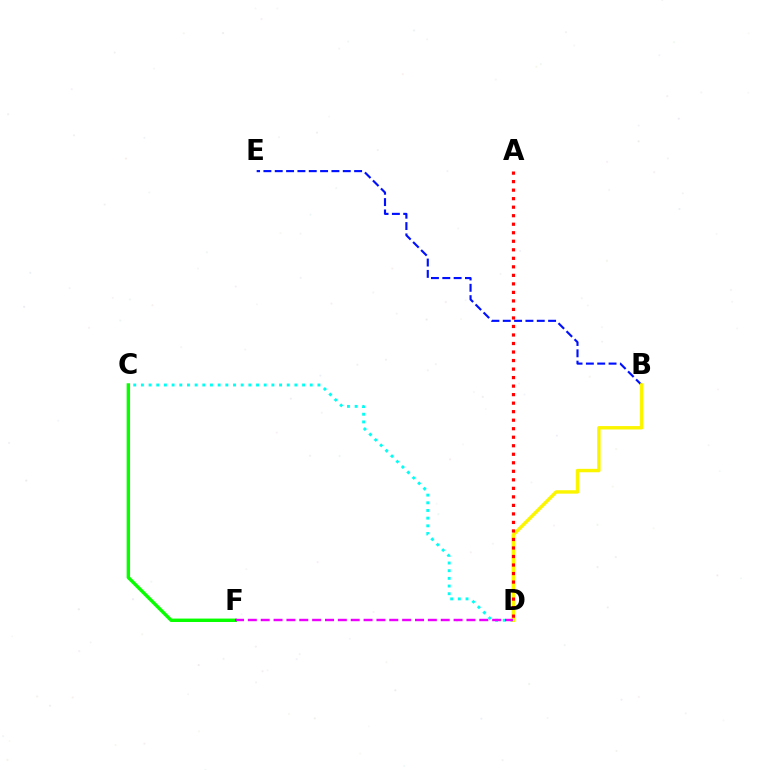{('B', 'E'): [{'color': '#0010ff', 'line_style': 'dashed', 'thickness': 1.54}], ('C', 'D'): [{'color': '#00fff6', 'line_style': 'dotted', 'thickness': 2.09}], ('C', 'F'): [{'color': '#08ff00', 'line_style': 'solid', 'thickness': 2.46}], ('B', 'D'): [{'color': '#fcf500', 'line_style': 'solid', 'thickness': 2.46}], ('D', 'F'): [{'color': '#ee00ff', 'line_style': 'dashed', 'thickness': 1.75}], ('A', 'D'): [{'color': '#ff0000', 'line_style': 'dotted', 'thickness': 2.31}]}